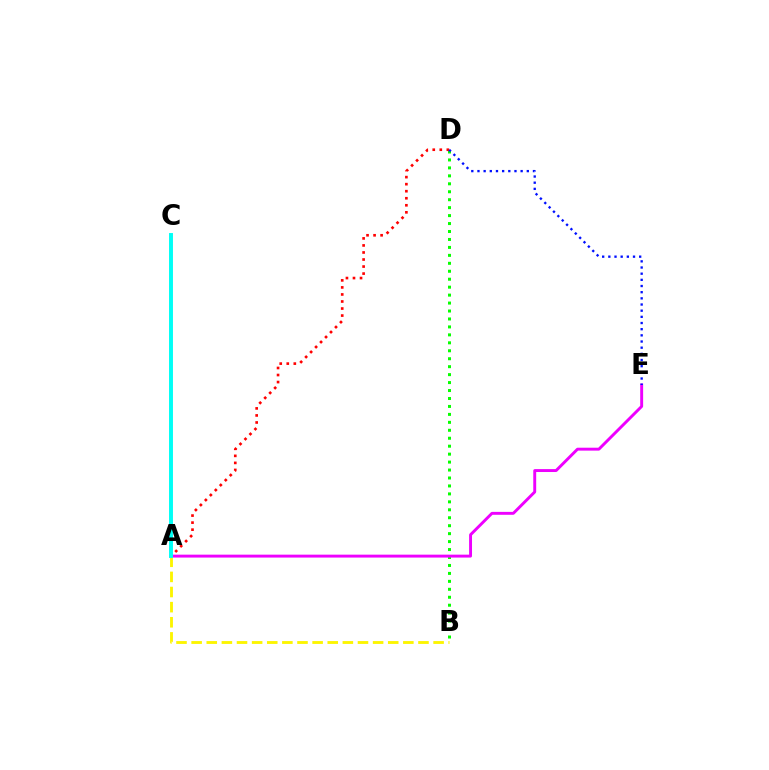{('B', 'D'): [{'color': '#08ff00', 'line_style': 'dotted', 'thickness': 2.16}], ('A', 'E'): [{'color': '#ee00ff', 'line_style': 'solid', 'thickness': 2.1}], ('A', 'D'): [{'color': '#ff0000', 'line_style': 'dotted', 'thickness': 1.91}], ('D', 'E'): [{'color': '#0010ff', 'line_style': 'dotted', 'thickness': 1.68}], ('A', 'B'): [{'color': '#fcf500', 'line_style': 'dashed', 'thickness': 2.05}], ('A', 'C'): [{'color': '#00fff6', 'line_style': 'solid', 'thickness': 2.83}]}